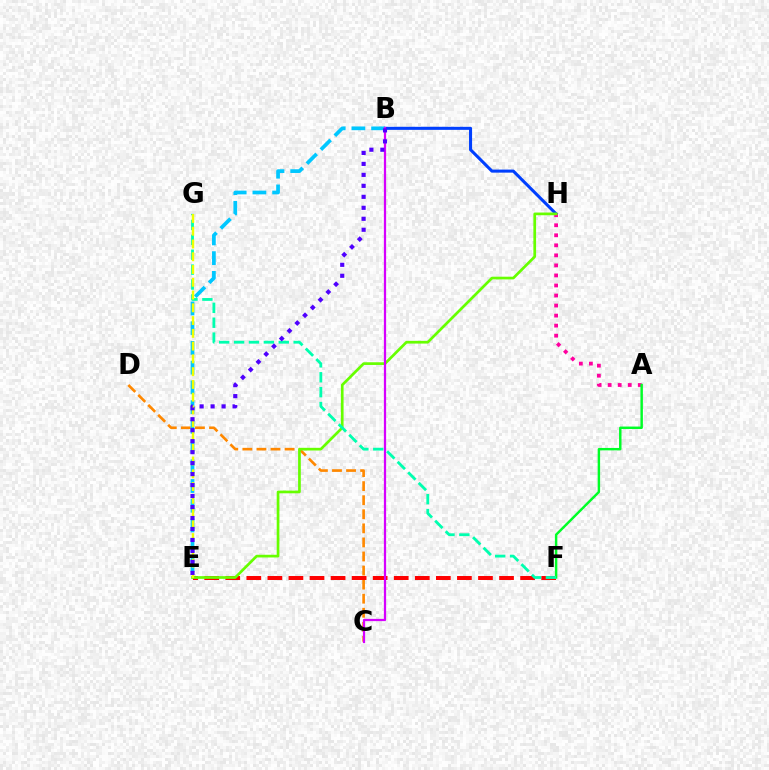{('B', 'H'): [{'color': '#003fff', 'line_style': 'solid', 'thickness': 2.2}], ('C', 'D'): [{'color': '#ff8800', 'line_style': 'dashed', 'thickness': 1.91}], ('B', 'E'): [{'color': '#00c7ff', 'line_style': 'dashed', 'thickness': 2.68}, {'color': '#4f00ff', 'line_style': 'dotted', 'thickness': 2.98}], ('E', 'F'): [{'color': '#ff0000', 'line_style': 'dashed', 'thickness': 2.86}], ('A', 'H'): [{'color': '#ff00a0', 'line_style': 'dotted', 'thickness': 2.73}], ('E', 'H'): [{'color': '#66ff00', 'line_style': 'solid', 'thickness': 1.95}], ('B', 'C'): [{'color': '#d600ff', 'line_style': 'solid', 'thickness': 1.61}], ('A', 'F'): [{'color': '#00ff27', 'line_style': 'solid', 'thickness': 1.76}], ('F', 'G'): [{'color': '#00ffaf', 'line_style': 'dashed', 'thickness': 2.02}], ('E', 'G'): [{'color': '#eeff00', 'line_style': 'dashed', 'thickness': 1.73}]}